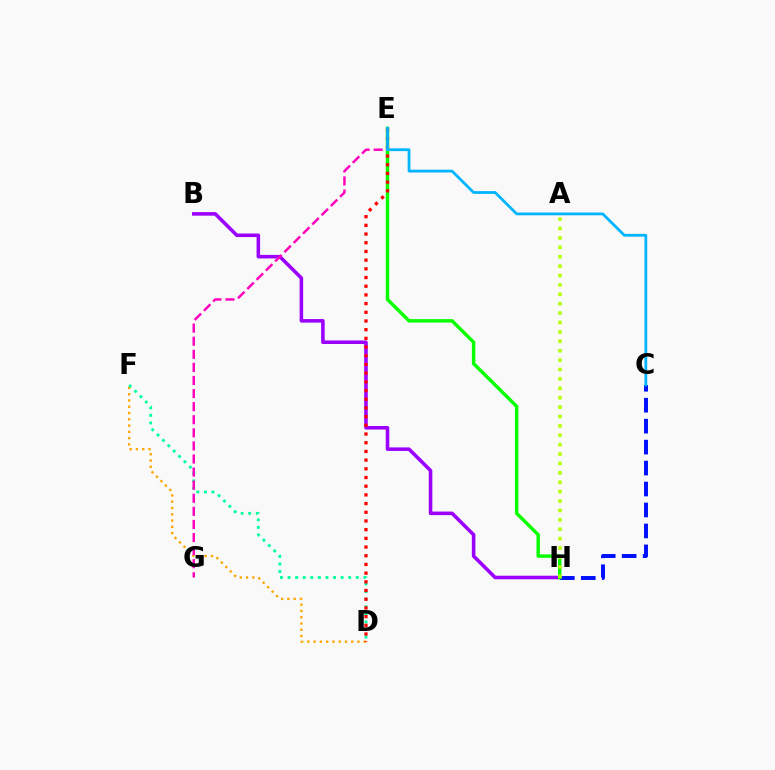{('C', 'H'): [{'color': '#0010ff', 'line_style': 'dashed', 'thickness': 2.85}], ('B', 'H'): [{'color': '#9b00ff', 'line_style': 'solid', 'thickness': 2.56}], ('D', 'F'): [{'color': '#ffa500', 'line_style': 'dotted', 'thickness': 1.7}, {'color': '#00ff9d', 'line_style': 'dotted', 'thickness': 2.06}], ('E', 'H'): [{'color': '#08ff00', 'line_style': 'solid', 'thickness': 2.48}], ('D', 'E'): [{'color': '#ff0000', 'line_style': 'dotted', 'thickness': 2.36}], ('E', 'G'): [{'color': '#ff00bd', 'line_style': 'dashed', 'thickness': 1.78}], ('C', 'E'): [{'color': '#00b5ff', 'line_style': 'solid', 'thickness': 2.0}], ('A', 'H'): [{'color': '#b3ff00', 'line_style': 'dotted', 'thickness': 2.55}]}